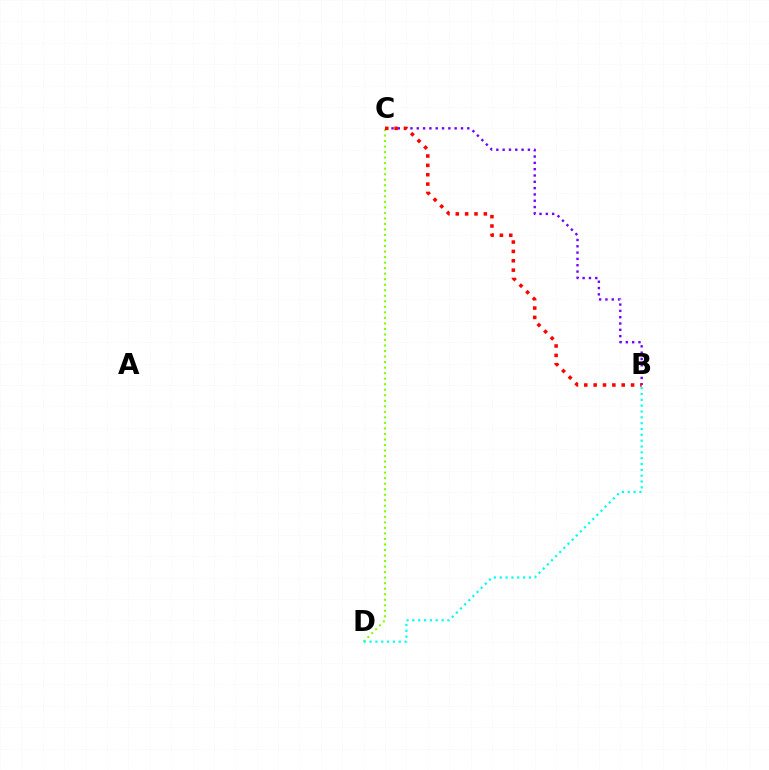{('C', 'D'): [{'color': '#84ff00', 'line_style': 'dotted', 'thickness': 1.5}], ('B', 'C'): [{'color': '#7200ff', 'line_style': 'dotted', 'thickness': 1.72}, {'color': '#ff0000', 'line_style': 'dotted', 'thickness': 2.54}], ('B', 'D'): [{'color': '#00fff6', 'line_style': 'dotted', 'thickness': 1.59}]}